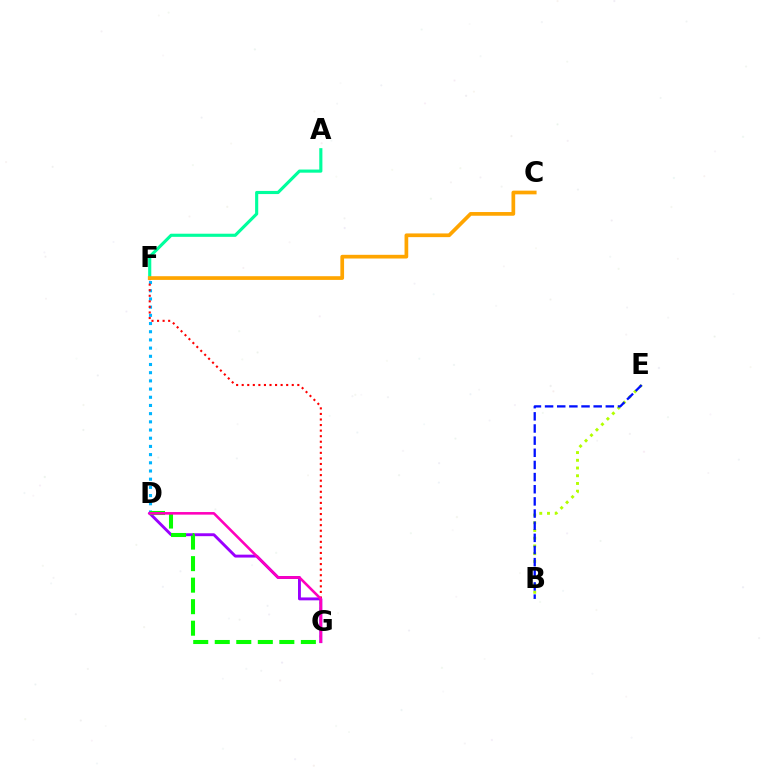{('D', 'F'): [{'color': '#00b5ff', 'line_style': 'dotted', 'thickness': 2.23}], ('F', 'G'): [{'color': '#ff0000', 'line_style': 'dotted', 'thickness': 1.51}], ('B', 'E'): [{'color': '#b3ff00', 'line_style': 'dotted', 'thickness': 2.1}, {'color': '#0010ff', 'line_style': 'dashed', 'thickness': 1.65}], ('D', 'G'): [{'color': '#9b00ff', 'line_style': 'solid', 'thickness': 2.08}, {'color': '#08ff00', 'line_style': 'dashed', 'thickness': 2.92}, {'color': '#ff00bd', 'line_style': 'solid', 'thickness': 1.86}], ('A', 'F'): [{'color': '#00ff9d', 'line_style': 'solid', 'thickness': 2.25}], ('C', 'F'): [{'color': '#ffa500', 'line_style': 'solid', 'thickness': 2.67}]}